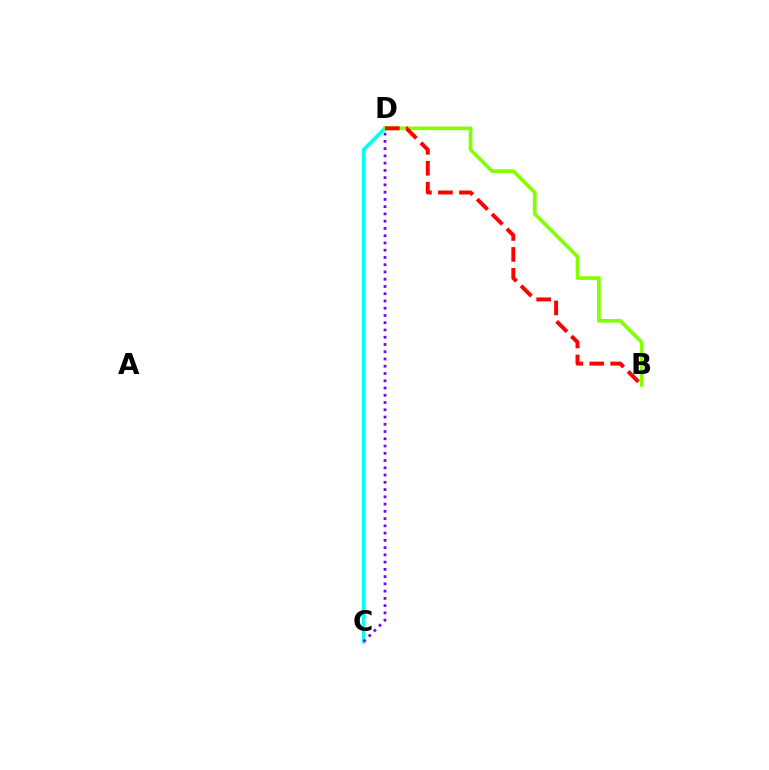{('C', 'D'): [{'color': '#00fff6', 'line_style': 'solid', 'thickness': 2.58}, {'color': '#7200ff', 'line_style': 'dotted', 'thickness': 1.97}], ('B', 'D'): [{'color': '#84ff00', 'line_style': 'solid', 'thickness': 2.64}, {'color': '#ff0000', 'line_style': 'dashed', 'thickness': 2.85}]}